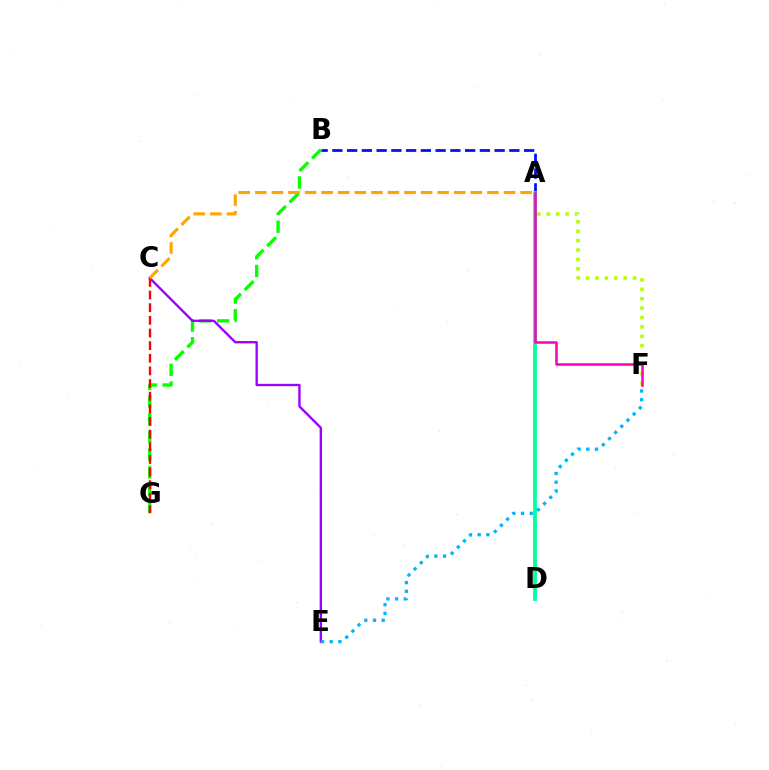{('A', 'F'): [{'color': '#b3ff00', 'line_style': 'dotted', 'thickness': 2.55}, {'color': '#ff00bd', 'line_style': 'solid', 'thickness': 1.84}], ('B', 'G'): [{'color': '#08ff00', 'line_style': 'dashed', 'thickness': 2.41}], ('C', 'E'): [{'color': '#9b00ff', 'line_style': 'solid', 'thickness': 1.7}], ('C', 'G'): [{'color': '#ff0000', 'line_style': 'dashed', 'thickness': 1.72}], ('A', 'B'): [{'color': '#0010ff', 'line_style': 'dashed', 'thickness': 2.0}], ('A', 'D'): [{'color': '#00ff9d', 'line_style': 'solid', 'thickness': 2.72}], ('A', 'C'): [{'color': '#ffa500', 'line_style': 'dashed', 'thickness': 2.25}], ('E', 'F'): [{'color': '#00b5ff', 'line_style': 'dotted', 'thickness': 2.36}]}